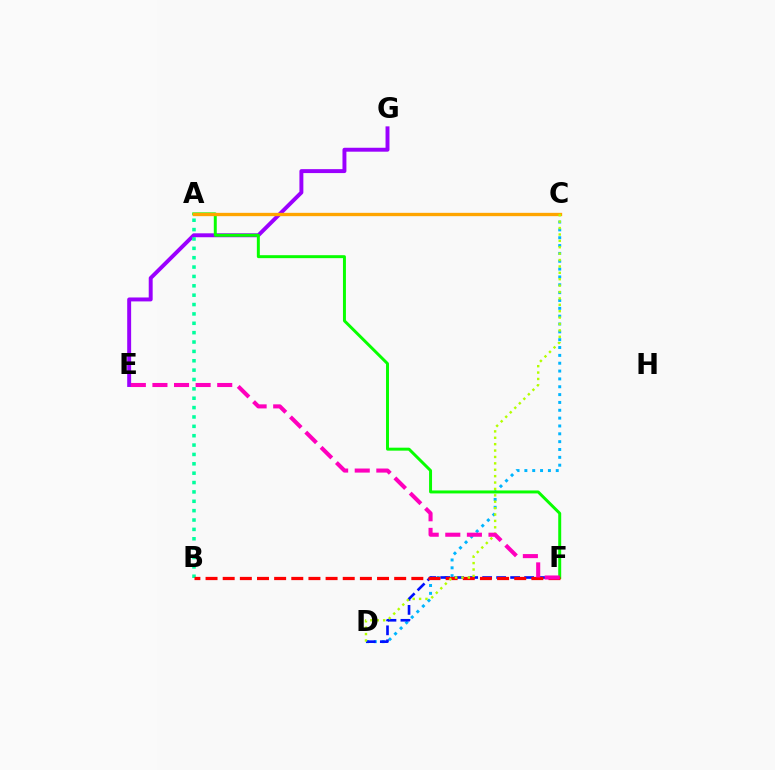{('C', 'D'): [{'color': '#00b5ff', 'line_style': 'dotted', 'thickness': 2.13}, {'color': '#b3ff00', 'line_style': 'dotted', 'thickness': 1.74}], ('E', 'G'): [{'color': '#9b00ff', 'line_style': 'solid', 'thickness': 2.83}], ('A', 'F'): [{'color': '#08ff00', 'line_style': 'solid', 'thickness': 2.13}], ('D', 'F'): [{'color': '#0010ff', 'line_style': 'dashed', 'thickness': 1.9}], ('A', 'B'): [{'color': '#00ff9d', 'line_style': 'dotted', 'thickness': 2.55}], ('A', 'C'): [{'color': '#ffa500', 'line_style': 'solid', 'thickness': 2.4}], ('B', 'F'): [{'color': '#ff0000', 'line_style': 'dashed', 'thickness': 2.33}], ('E', 'F'): [{'color': '#ff00bd', 'line_style': 'dashed', 'thickness': 2.93}]}